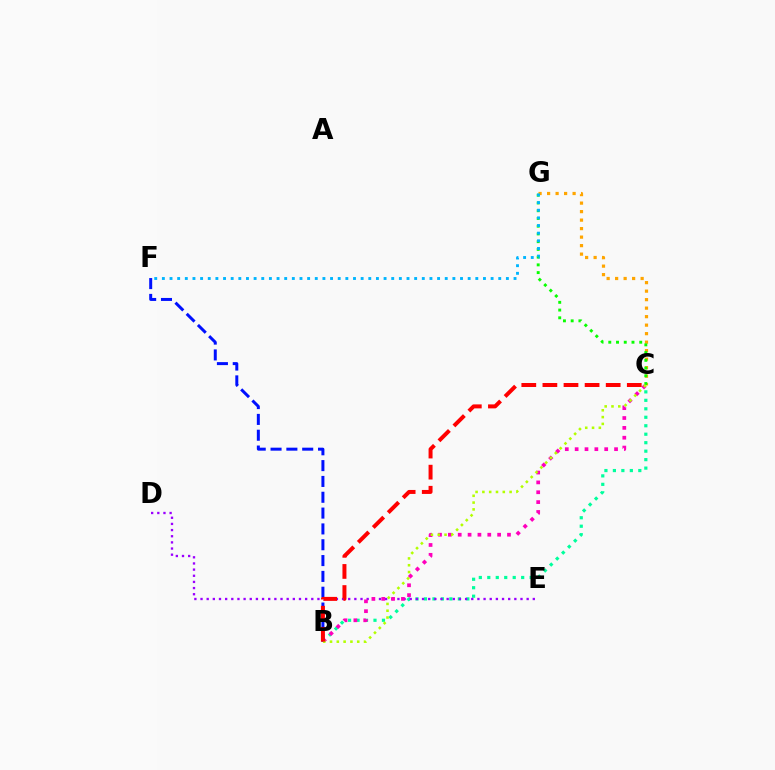{('B', 'C'): [{'color': '#00ff9d', 'line_style': 'dotted', 'thickness': 2.3}, {'color': '#ff00bd', 'line_style': 'dotted', 'thickness': 2.68}, {'color': '#b3ff00', 'line_style': 'dotted', 'thickness': 1.85}, {'color': '#ff0000', 'line_style': 'dashed', 'thickness': 2.87}], ('C', 'G'): [{'color': '#ffa500', 'line_style': 'dotted', 'thickness': 2.31}, {'color': '#08ff00', 'line_style': 'dotted', 'thickness': 2.1}], ('D', 'E'): [{'color': '#9b00ff', 'line_style': 'dotted', 'thickness': 1.67}], ('F', 'G'): [{'color': '#00b5ff', 'line_style': 'dotted', 'thickness': 2.08}], ('B', 'F'): [{'color': '#0010ff', 'line_style': 'dashed', 'thickness': 2.15}]}